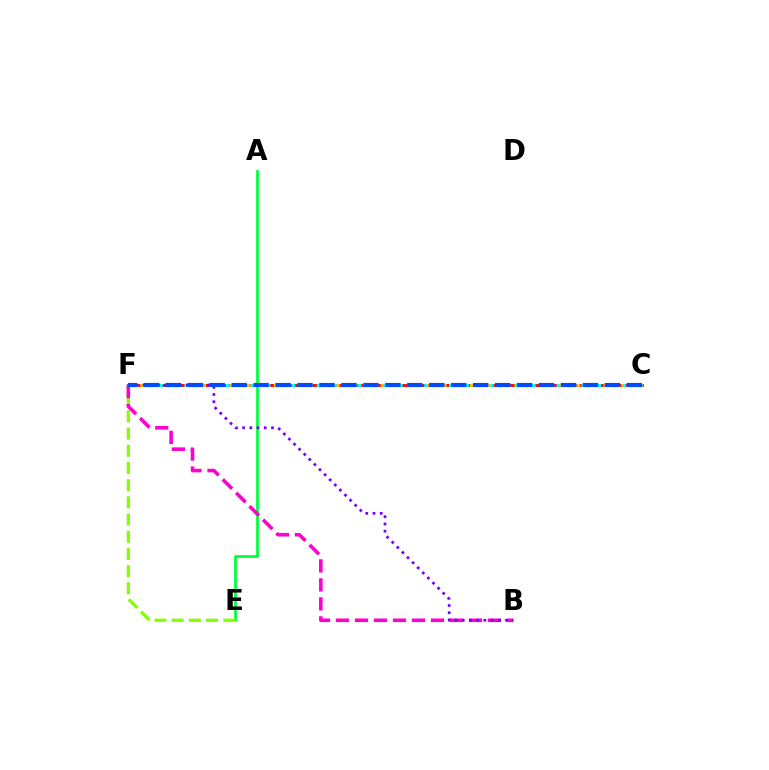{('C', 'F'): [{'color': '#ff0000', 'line_style': 'solid', 'thickness': 2.04}, {'color': '#ffbd00', 'line_style': 'dotted', 'thickness': 2.42}, {'color': '#00fff6', 'line_style': 'dotted', 'thickness': 2.25}, {'color': '#004bff', 'line_style': 'dashed', 'thickness': 2.98}], ('A', 'E'): [{'color': '#00ff39', 'line_style': 'solid', 'thickness': 1.95}], ('E', 'F'): [{'color': '#84ff00', 'line_style': 'dashed', 'thickness': 2.34}], ('B', 'F'): [{'color': '#ff00cf', 'line_style': 'dashed', 'thickness': 2.58}, {'color': '#7200ff', 'line_style': 'dotted', 'thickness': 1.96}]}